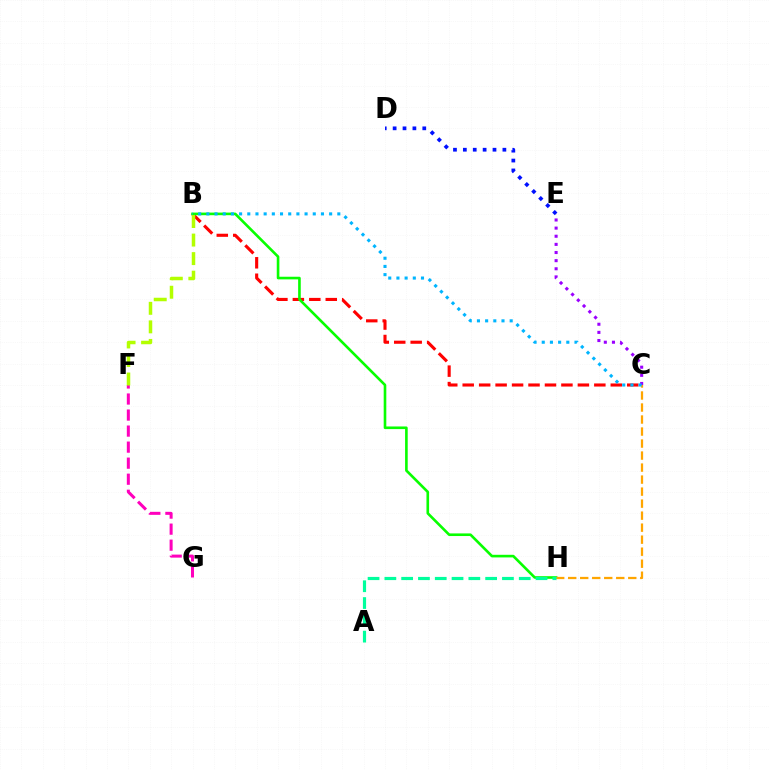{('B', 'C'): [{'color': '#ff0000', 'line_style': 'dashed', 'thickness': 2.24}, {'color': '#00b5ff', 'line_style': 'dotted', 'thickness': 2.22}], ('B', 'H'): [{'color': '#08ff00', 'line_style': 'solid', 'thickness': 1.89}], ('D', 'E'): [{'color': '#0010ff', 'line_style': 'dotted', 'thickness': 2.69}], ('C', 'H'): [{'color': '#ffa500', 'line_style': 'dashed', 'thickness': 1.63}], ('F', 'G'): [{'color': '#ff00bd', 'line_style': 'dashed', 'thickness': 2.18}], ('A', 'H'): [{'color': '#00ff9d', 'line_style': 'dashed', 'thickness': 2.28}], ('C', 'E'): [{'color': '#9b00ff', 'line_style': 'dotted', 'thickness': 2.21}], ('B', 'F'): [{'color': '#b3ff00', 'line_style': 'dashed', 'thickness': 2.52}]}